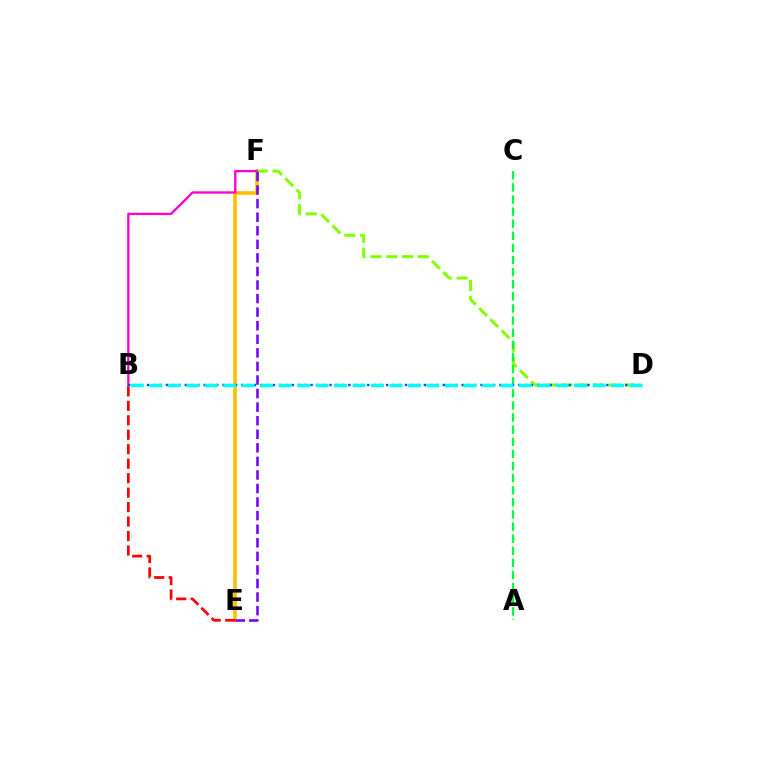{('E', 'F'): [{'color': '#ffbd00', 'line_style': 'solid', 'thickness': 2.61}, {'color': '#7200ff', 'line_style': 'dashed', 'thickness': 1.84}], ('D', 'F'): [{'color': '#84ff00', 'line_style': 'dashed', 'thickness': 2.15}], ('A', 'C'): [{'color': '#00ff39', 'line_style': 'dashed', 'thickness': 1.65}], ('B', 'F'): [{'color': '#ff00cf', 'line_style': 'solid', 'thickness': 1.67}], ('B', 'D'): [{'color': '#004bff', 'line_style': 'dotted', 'thickness': 1.71}, {'color': '#00fff6', 'line_style': 'dashed', 'thickness': 2.51}], ('B', 'E'): [{'color': '#ff0000', 'line_style': 'dashed', 'thickness': 1.97}]}